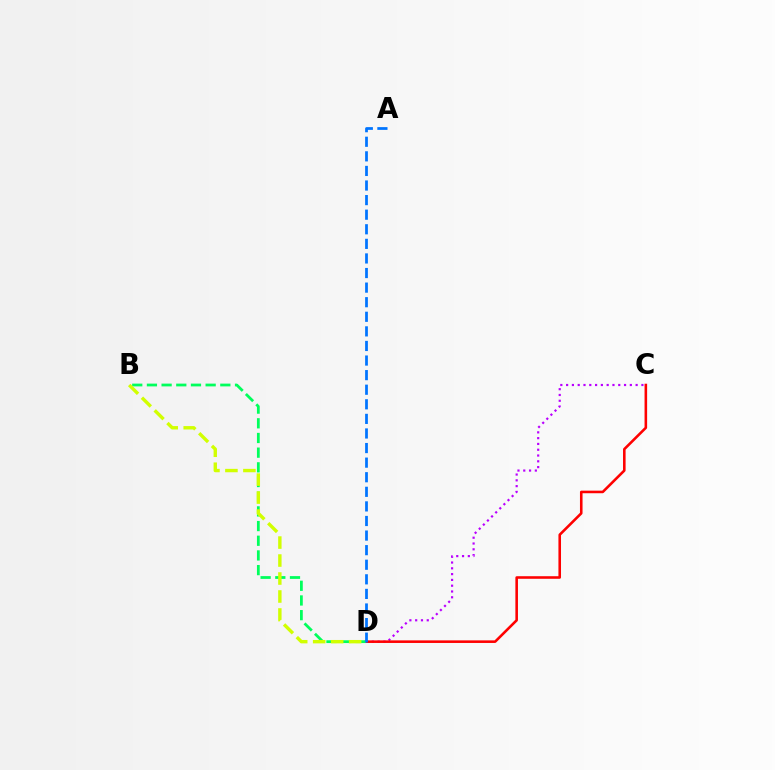{('C', 'D'): [{'color': '#b900ff', 'line_style': 'dotted', 'thickness': 1.57}, {'color': '#ff0000', 'line_style': 'solid', 'thickness': 1.86}], ('B', 'D'): [{'color': '#00ff5c', 'line_style': 'dashed', 'thickness': 1.99}, {'color': '#d1ff00', 'line_style': 'dashed', 'thickness': 2.44}], ('A', 'D'): [{'color': '#0074ff', 'line_style': 'dashed', 'thickness': 1.98}]}